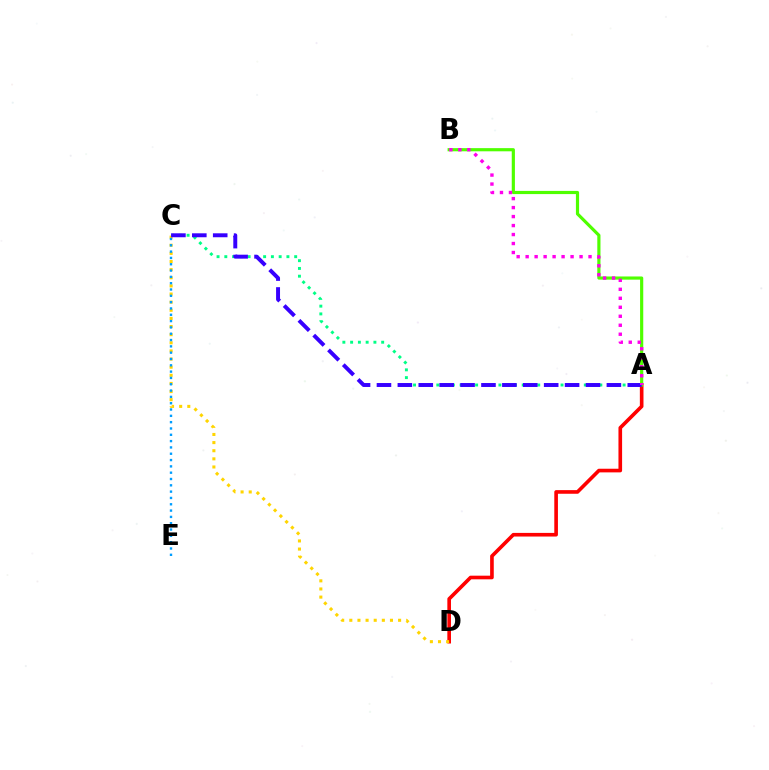{('A', 'D'): [{'color': '#ff0000', 'line_style': 'solid', 'thickness': 2.62}], ('C', 'D'): [{'color': '#ffd500', 'line_style': 'dotted', 'thickness': 2.21}], ('A', 'B'): [{'color': '#4fff00', 'line_style': 'solid', 'thickness': 2.28}, {'color': '#ff00ed', 'line_style': 'dotted', 'thickness': 2.44}], ('A', 'C'): [{'color': '#00ff86', 'line_style': 'dotted', 'thickness': 2.11}, {'color': '#3700ff', 'line_style': 'dashed', 'thickness': 2.84}], ('C', 'E'): [{'color': '#009eff', 'line_style': 'dotted', 'thickness': 1.72}]}